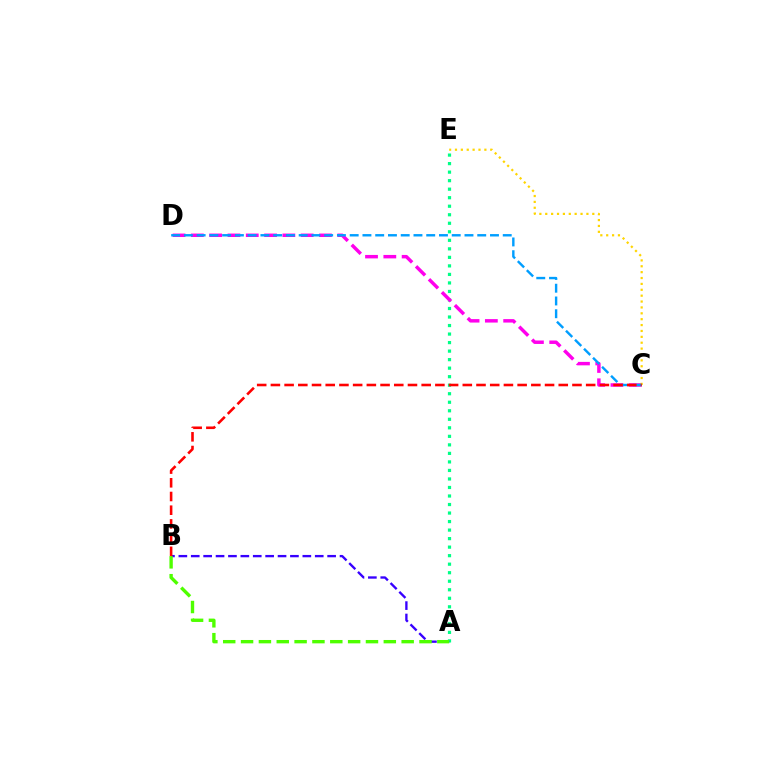{('A', 'E'): [{'color': '#00ff86', 'line_style': 'dotted', 'thickness': 2.32}], ('A', 'B'): [{'color': '#3700ff', 'line_style': 'dashed', 'thickness': 1.68}, {'color': '#4fff00', 'line_style': 'dashed', 'thickness': 2.42}], ('C', 'D'): [{'color': '#ff00ed', 'line_style': 'dashed', 'thickness': 2.49}, {'color': '#009eff', 'line_style': 'dashed', 'thickness': 1.73}], ('C', 'E'): [{'color': '#ffd500', 'line_style': 'dotted', 'thickness': 1.6}], ('B', 'C'): [{'color': '#ff0000', 'line_style': 'dashed', 'thickness': 1.86}]}